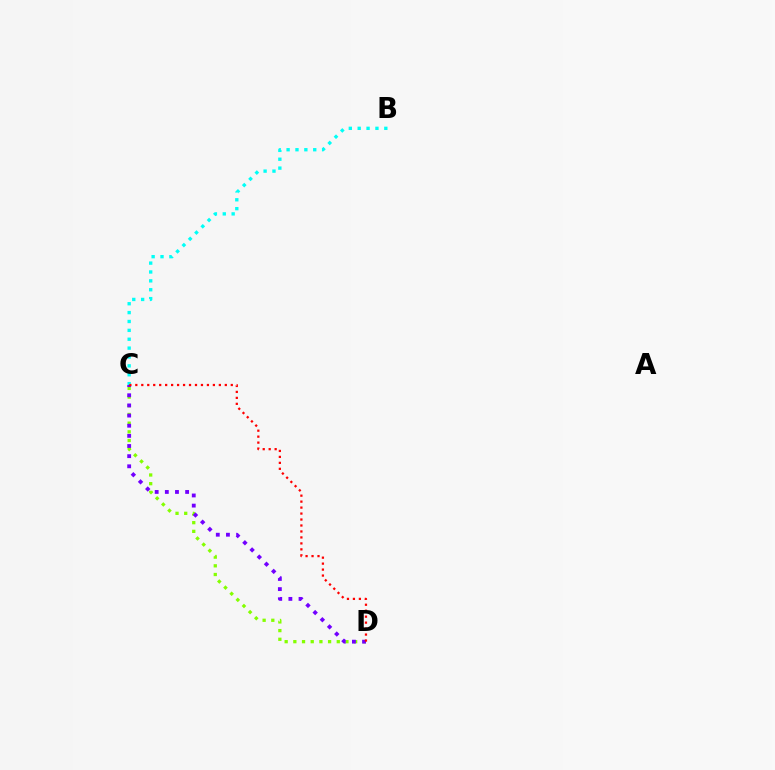{('C', 'D'): [{'color': '#84ff00', 'line_style': 'dotted', 'thickness': 2.36}, {'color': '#7200ff', 'line_style': 'dotted', 'thickness': 2.76}, {'color': '#ff0000', 'line_style': 'dotted', 'thickness': 1.62}], ('B', 'C'): [{'color': '#00fff6', 'line_style': 'dotted', 'thickness': 2.41}]}